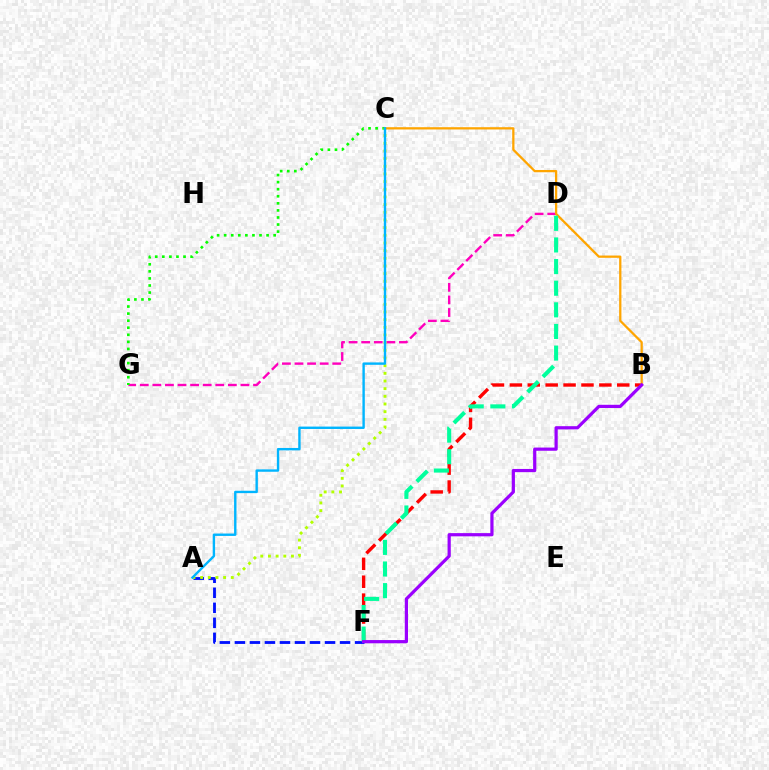{('B', 'F'): [{'color': '#ff0000', 'line_style': 'dashed', 'thickness': 2.43}, {'color': '#9b00ff', 'line_style': 'solid', 'thickness': 2.31}], ('D', 'G'): [{'color': '#ff00bd', 'line_style': 'dashed', 'thickness': 1.71}], ('C', 'G'): [{'color': '#08ff00', 'line_style': 'dotted', 'thickness': 1.92}], ('A', 'F'): [{'color': '#0010ff', 'line_style': 'dashed', 'thickness': 2.04}], ('A', 'C'): [{'color': '#b3ff00', 'line_style': 'dotted', 'thickness': 2.08}, {'color': '#00b5ff', 'line_style': 'solid', 'thickness': 1.72}], ('B', 'C'): [{'color': '#ffa500', 'line_style': 'solid', 'thickness': 1.63}], ('D', 'F'): [{'color': '#00ff9d', 'line_style': 'dashed', 'thickness': 2.94}]}